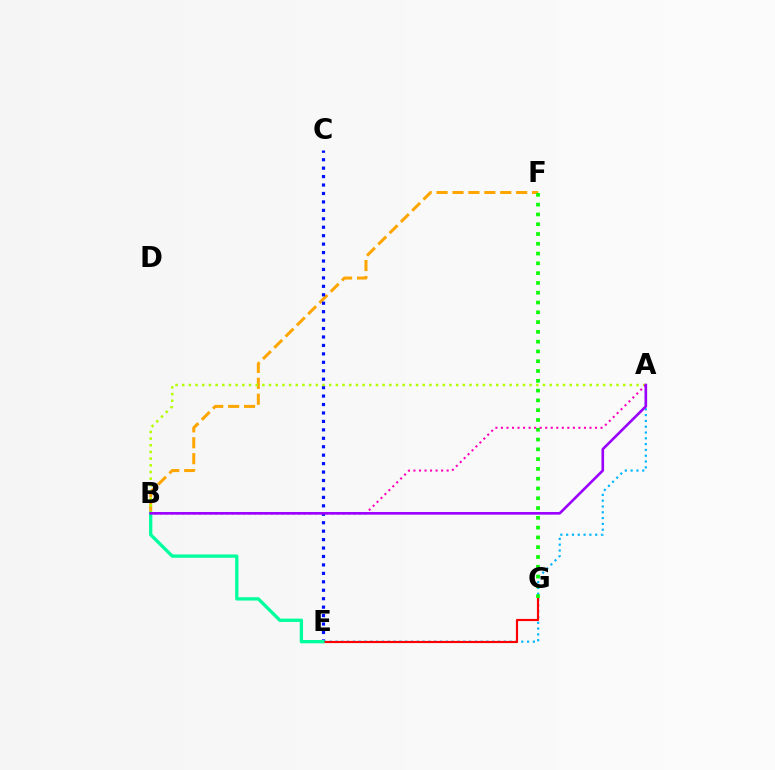{('B', 'F'): [{'color': '#ffa500', 'line_style': 'dashed', 'thickness': 2.16}], ('C', 'E'): [{'color': '#0010ff', 'line_style': 'dotted', 'thickness': 2.29}], ('A', 'E'): [{'color': '#00b5ff', 'line_style': 'dotted', 'thickness': 1.58}], ('A', 'B'): [{'color': '#b3ff00', 'line_style': 'dotted', 'thickness': 1.82}, {'color': '#ff00bd', 'line_style': 'dotted', 'thickness': 1.5}, {'color': '#9b00ff', 'line_style': 'solid', 'thickness': 1.88}], ('E', 'G'): [{'color': '#ff0000', 'line_style': 'solid', 'thickness': 1.55}], ('B', 'E'): [{'color': '#00ff9d', 'line_style': 'solid', 'thickness': 2.39}], ('F', 'G'): [{'color': '#08ff00', 'line_style': 'dotted', 'thickness': 2.66}]}